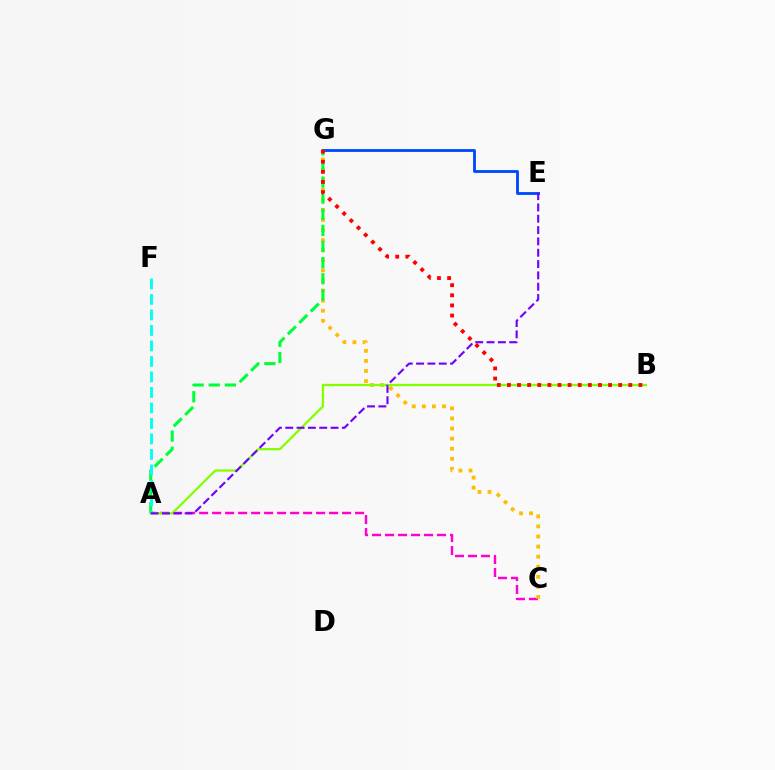{('A', 'C'): [{'color': '#ff00cf', 'line_style': 'dashed', 'thickness': 1.77}], ('C', 'G'): [{'color': '#ffbd00', 'line_style': 'dotted', 'thickness': 2.74}], ('A', 'G'): [{'color': '#00ff39', 'line_style': 'dashed', 'thickness': 2.19}], ('A', 'B'): [{'color': '#84ff00', 'line_style': 'solid', 'thickness': 1.64}], ('E', 'G'): [{'color': '#004bff', 'line_style': 'solid', 'thickness': 2.06}], ('B', 'G'): [{'color': '#ff0000', 'line_style': 'dotted', 'thickness': 2.75}], ('A', 'F'): [{'color': '#00fff6', 'line_style': 'dashed', 'thickness': 2.11}], ('A', 'E'): [{'color': '#7200ff', 'line_style': 'dashed', 'thickness': 1.54}]}